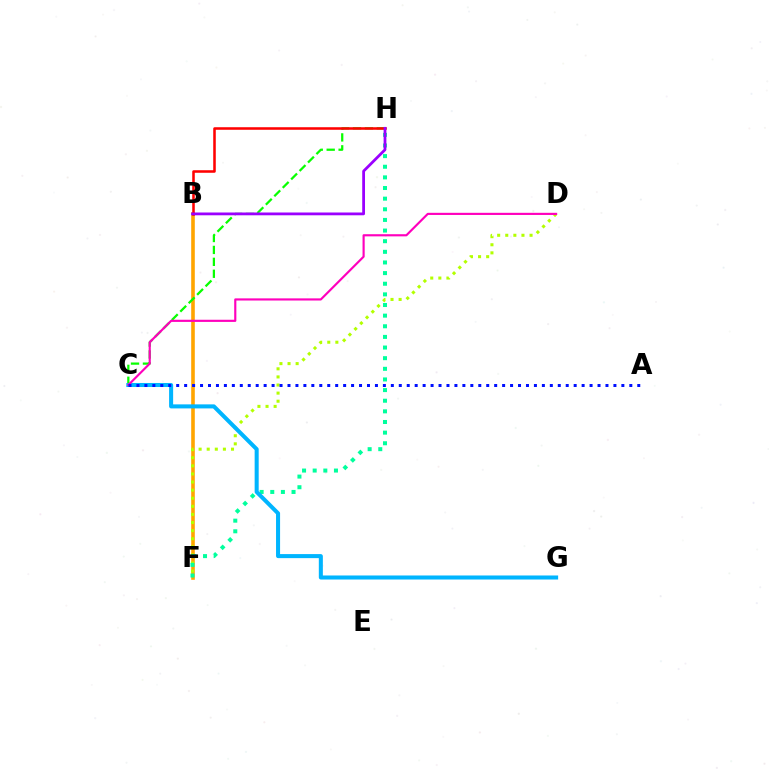{('B', 'F'): [{'color': '#ffa500', 'line_style': 'solid', 'thickness': 2.59}], ('C', 'H'): [{'color': '#08ff00', 'line_style': 'dashed', 'thickness': 1.62}], ('D', 'F'): [{'color': '#b3ff00', 'line_style': 'dotted', 'thickness': 2.2}], ('F', 'H'): [{'color': '#00ff9d', 'line_style': 'dotted', 'thickness': 2.89}], ('C', 'G'): [{'color': '#00b5ff', 'line_style': 'solid', 'thickness': 2.91}], ('B', 'H'): [{'color': '#ff0000', 'line_style': 'solid', 'thickness': 1.83}, {'color': '#9b00ff', 'line_style': 'solid', 'thickness': 2.0}], ('C', 'D'): [{'color': '#ff00bd', 'line_style': 'solid', 'thickness': 1.55}], ('A', 'C'): [{'color': '#0010ff', 'line_style': 'dotted', 'thickness': 2.16}]}